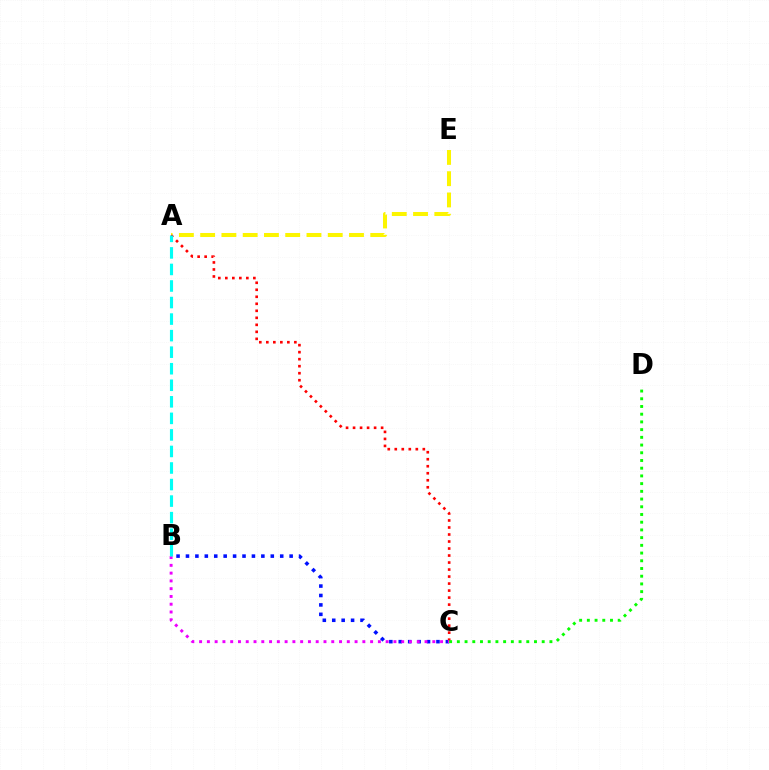{('A', 'E'): [{'color': '#fcf500', 'line_style': 'dashed', 'thickness': 2.89}], ('B', 'C'): [{'color': '#0010ff', 'line_style': 'dotted', 'thickness': 2.56}, {'color': '#ee00ff', 'line_style': 'dotted', 'thickness': 2.11}], ('A', 'C'): [{'color': '#ff0000', 'line_style': 'dotted', 'thickness': 1.9}], ('A', 'B'): [{'color': '#00fff6', 'line_style': 'dashed', 'thickness': 2.25}], ('C', 'D'): [{'color': '#08ff00', 'line_style': 'dotted', 'thickness': 2.1}]}